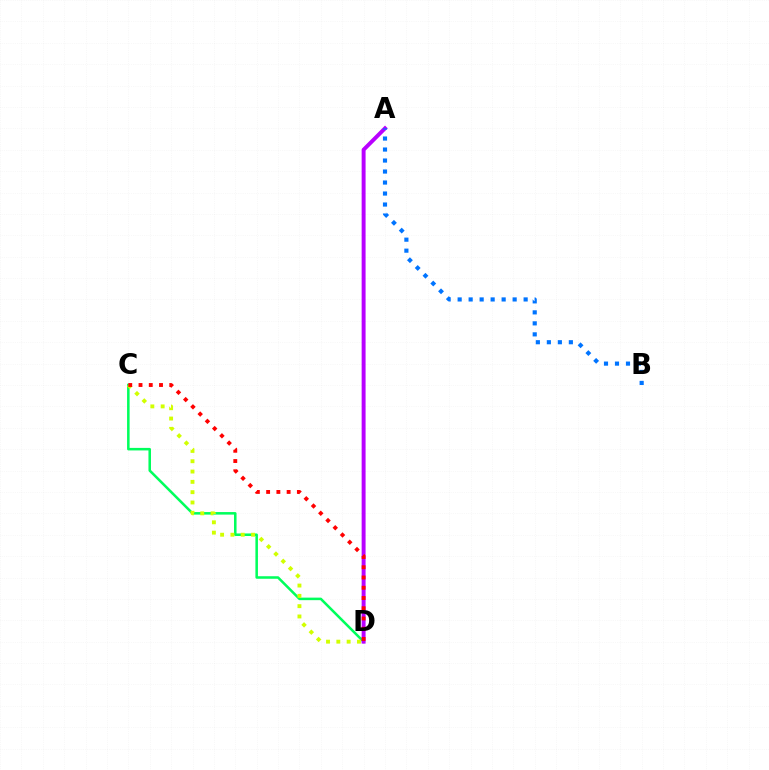{('C', 'D'): [{'color': '#00ff5c', 'line_style': 'solid', 'thickness': 1.83}, {'color': '#d1ff00', 'line_style': 'dotted', 'thickness': 2.8}, {'color': '#ff0000', 'line_style': 'dotted', 'thickness': 2.78}], ('A', 'D'): [{'color': '#b900ff', 'line_style': 'solid', 'thickness': 2.83}], ('A', 'B'): [{'color': '#0074ff', 'line_style': 'dotted', 'thickness': 2.99}]}